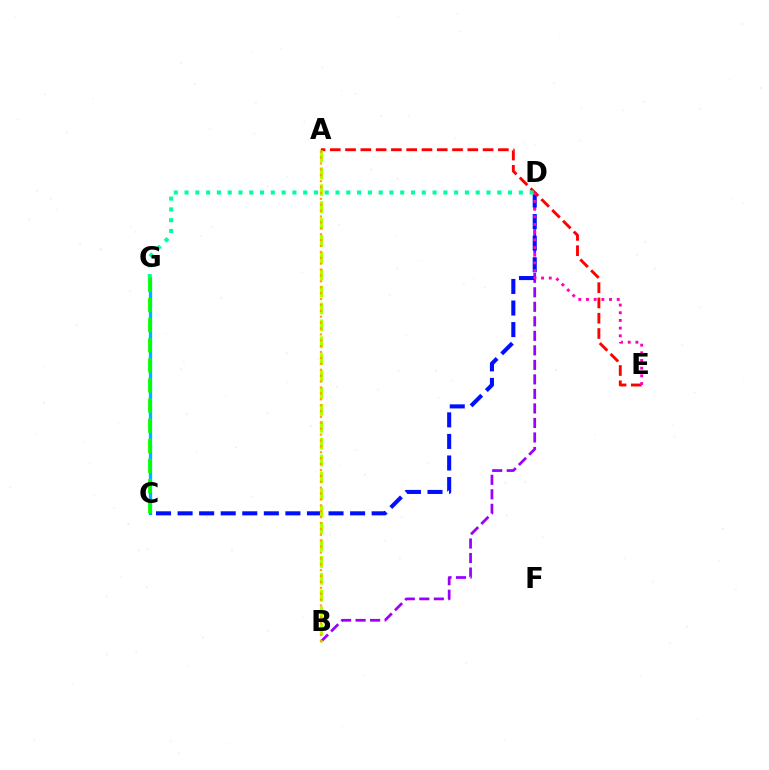{('B', 'D'): [{'color': '#9b00ff', 'line_style': 'dashed', 'thickness': 1.97}], ('C', 'D'): [{'color': '#0010ff', 'line_style': 'dashed', 'thickness': 2.93}], ('C', 'G'): [{'color': '#00b5ff', 'line_style': 'solid', 'thickness': 2.4}, {'color': '#08ff00', 'line_style': 'dashed', 'thickness': 2.73}], ('A', 'E'): [{'color': '#ff0000', 'line_style': 'dashed', 'thickness': 2.08}], ('D', 'E'): [{'color': '#ff00bd', 'line_style': 'dotted', 'thickness': 2.09}], ('A', 'B'): [{'color': '#b3ff00', 'line_style': 'dashed', 'thickness': 2.3}, {'color': '#ffa500', 'line_style': 'dotted', 'thickness': 1.6}], ('D', 'G'): [{'color': '#00ff9d', 'line_style': 'dotted', 'thickness': 2.93}]}